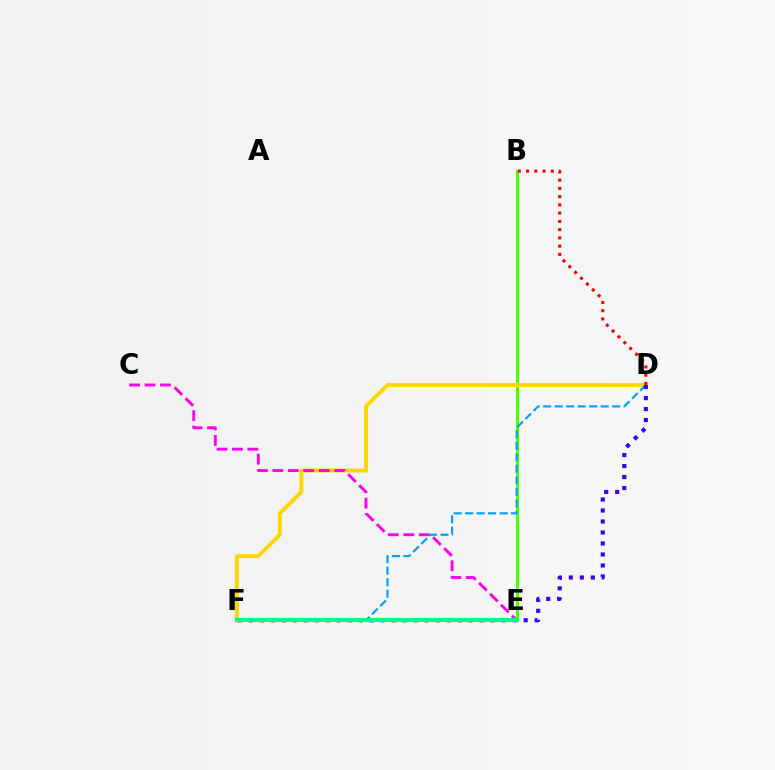{('B', 'E'): [{'color': '#4fff00', 'line_style': 'solid', 'thickness': 2.18}], ('D', 'F'): [{'color': '#ffd500', 'line_style': 'solid', 'thickness': 2.78}, {'color': '#009eff', 'line_style': 'dashed', 'thickness': 1.56}, {'color': '#3700ff', 'line_style': 'dotted', 'thickness': 2.99}], ('C', 'E'): [{'color': '#ff00ed', 'line_style': 'dashed', 'thickness': 2.1}], ('B', 'D'): [{'color': '#ff0000', 'line_style': 'dotted', 'thickness': 2.24}], ('E', 'F'): [{'color': '#00ff86', 'line_style': 'solid', 'thickness': 2.97}]}